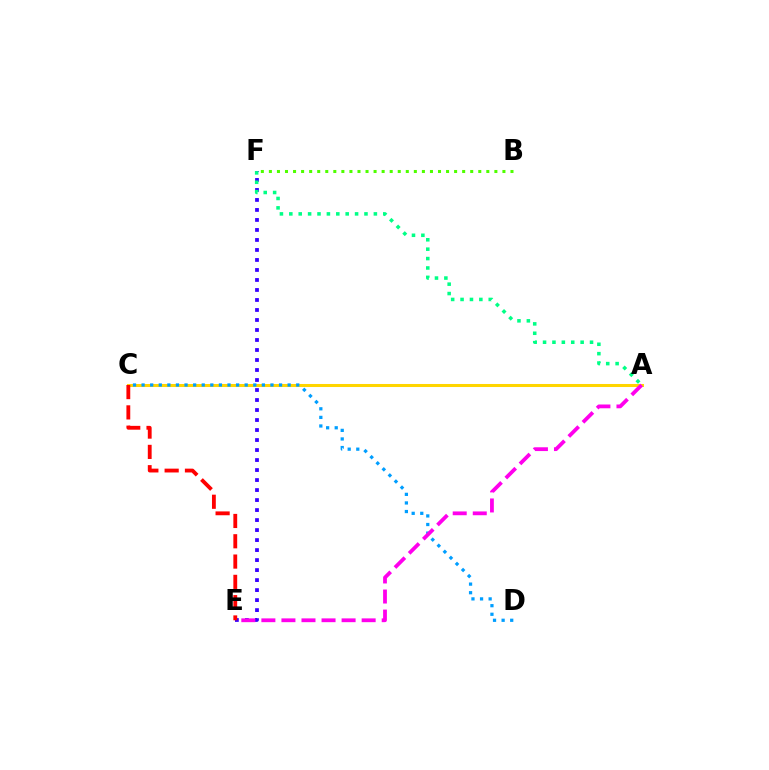{('E', 'F'): [{'color': '#3700ff', 'line_style': 'dotted', 'thickness': 2.72}], ('A', 'C'): [{'color': '#ffd500', 'line_style': 'solid', 'thickness': 2.19}], ('B', 'F'): [{'color': '#4fff00', 'line_style': 'dotted', 'thickness': 2.19}], ('C', 'D'): [{'color': '#009eff', 'line_style': 'dotted', 'thickness': 2.33}], ('C', 'E'): [{'color': '#ff0000', 'line_style': 'dashed', 'thickness': 2.76}], ('A', 'E'): [{'color': '#ff00ed', 'line_style': 'dashed', 'thickness': 2.72}], ('A', 'F'): [{'color': '#00ff86', 'line_style': 'dotted', 'thickness': 2.55}]}